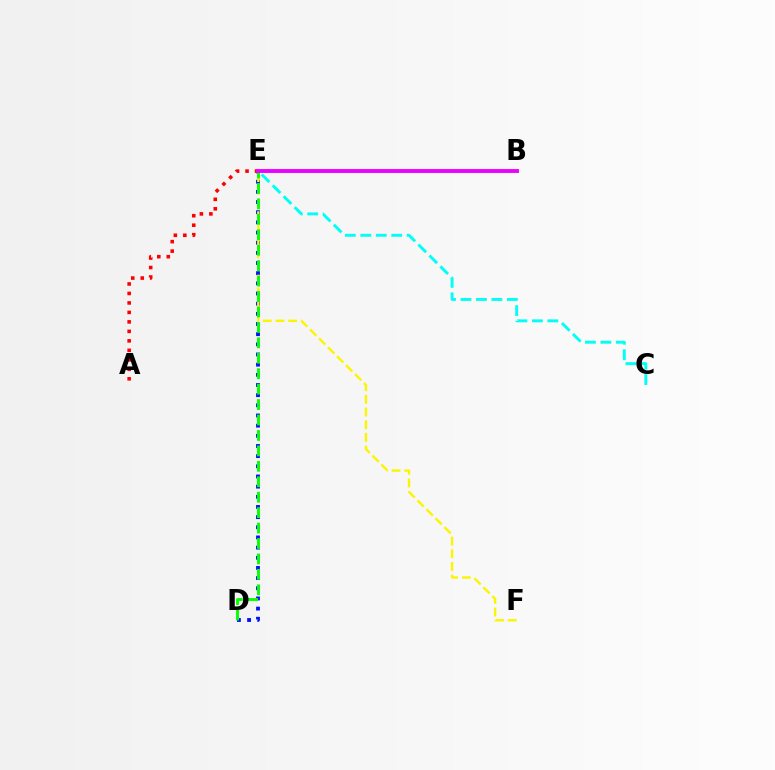{('D', 'E'): [{'color': '#0010ff', 'line_style': 'dotted', 'thickness': 2.76}, {'color': '#08ff00', 'line_style': 'dashed', 'thickness': 2.1}], ('E', 'F'): [{'color': '#fcf500', 'line_style': 'dashed', 'thickness': 1.72}], ('C', 'E'): [{'color': '#00fff6', 'line_style': 'dashed', 'thickness': 2.1}], ('A', 'E'): [{'color': '#ff0000', 'line_style': 'dotted', 'thickness': 2.58}], ('B', 'E'): [{'color': '#ee00ff', 'line_style': 'solid', 'thickness': 2.8}]}